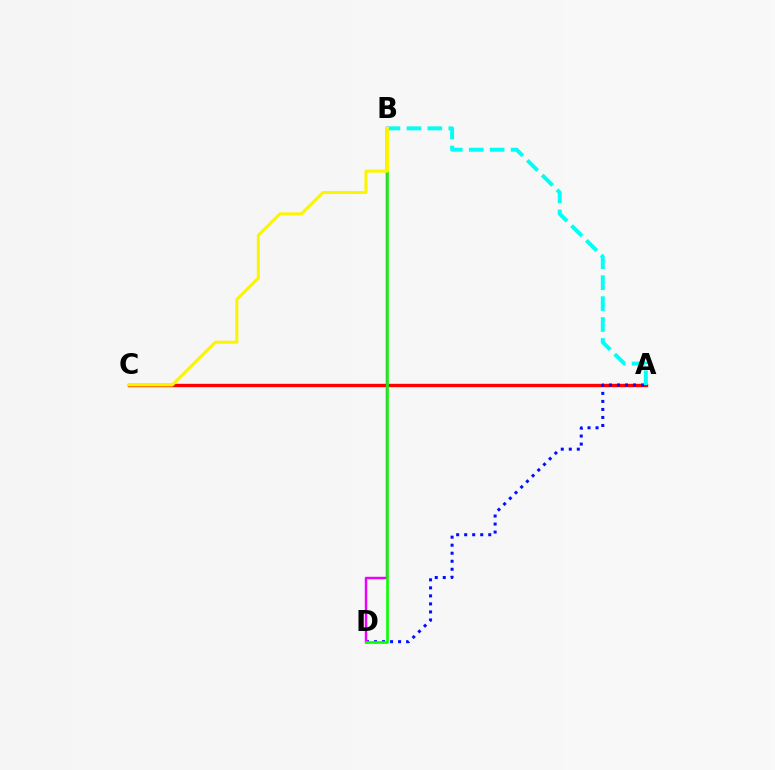{('A', 'C'): [{'color': '#ff0000', 'line_style': 'solid', 'thickness': 2.43}], ('A', 'D'): [{'color': '#0010ff', 'line_style': 'dotted', 'thickness': 2.18}], ('A', 'B'): [{'color': '#00fff6', 'line_style': 'dashed', 'thickness': 2.84}], ('B', 'D'): [{'color': '#ee00ff', 'line_style': 'solid', 'thickness': 1.77}, {'color': '#08ff00', 'line_style': 'solid', 'thickness': 1.89}], ('B', 'C'): [{'color': '#fcf500', 'line_style': 'solid', 'thickness': 2.2}]}